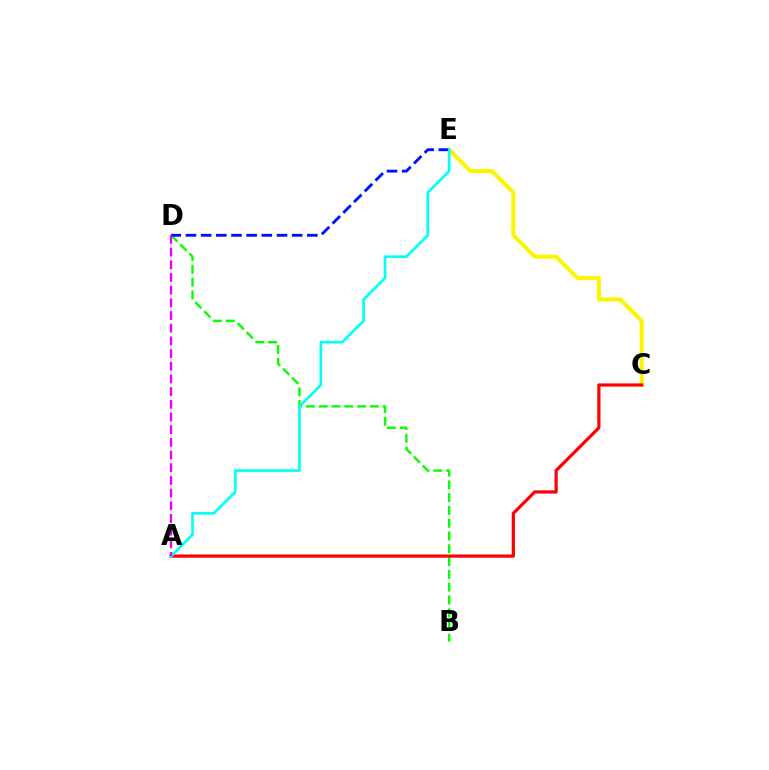{('C', 'E'): [{'color': '#fcf500', 'line_style': 'solid', 'thickness': 2.91}], ('B', 'D'): [{'color': '#08ff00', 'line_style': 'dashed', 'thickness': 1.74}], ('A', 'C'): [{'color': '#ff0000', 'line_style': 'solid', 'thickness': 2.31}], ('D', 'E'): [{'color': '#0010ff', 'line_style': 'dashed', 'thickness': 2.06}], ('A', 'E'): [{'color': '#00fff6', 'line_style': 'solid', 'thickness': 1.91}], ('A', 'D'): [{'color': '#ee00ff', 'line_style': 'dashed', 'thickness': 1.72}]}